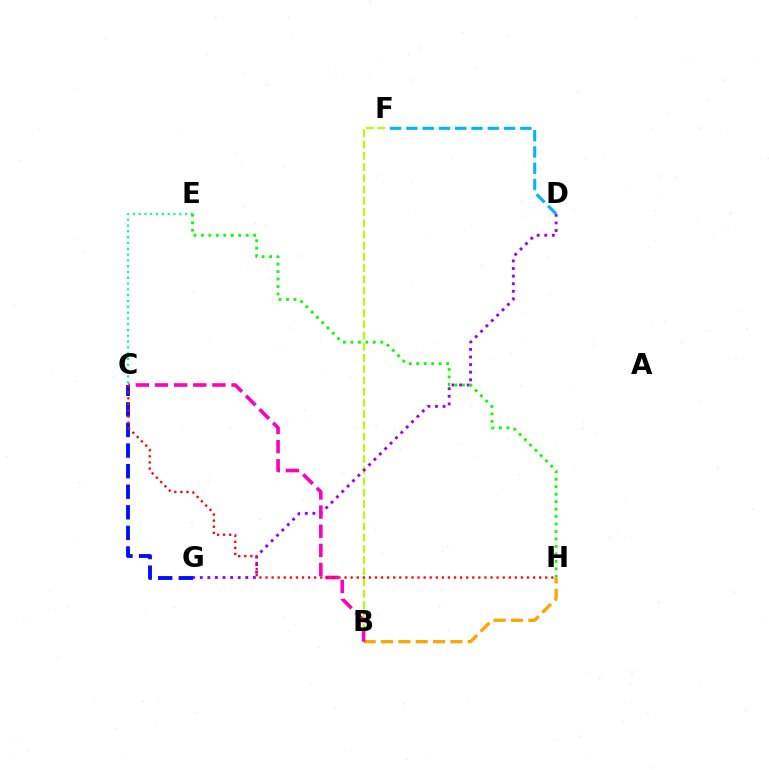{('B', 'F'): [{'color': '#b3ff00', 'line_style': 'dashed', 'thickness': 1.53}], ('D', 'G'): [{'color': '#9b00ff', 'line_style': 'dotted', 'thickness': 2.06}], ('B', 'H'): [{'color': '#ffa500', 'line_style': 'dashed', 'thickness': 2.36}], ('C', 'E'): [{'color': '#00ff9d', 'line_style': 'dotted', 'thickness': 1.58}], ('D', 'F'): [{'color': '#00b5ff', 'line_style': 'dashed', 'thickness': 2.21}], ('B', 'C'): [{'color': '#ff00bd', 'line_style': 'dashed', 'thickness': 2.6}], ('C', 'G'): [{'color': '#0010ff', 'line_style': 'dashed', 'thickness': 2.8}], ('E', 'H'): [{'color': '#08ff00', 'line_style': 'dotted', 'thickness': 2.03}], ('C', 'H'): [{'color': '#ff0000', 'line_style': 'dotted', 'thickness': 1.65}]}